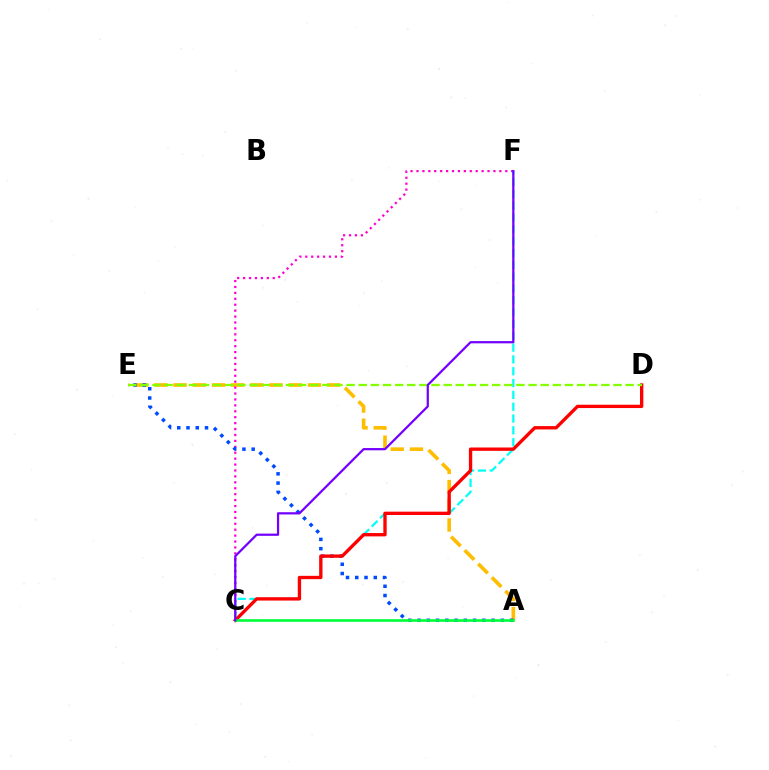{('A', 'E'): [{'color': '#ffbd00', 'line_style': 'dashed', 'thickness': 2.61}, {'color': '#004bff', 'line_style': 'dotted', 'thickness': 2.51}], ('C', 'F'): [{'color': '#ff00cf', 'line_style': 'dotted', 'thickness': 1.61}, {'color': '#00fff6', 'line_style': 'dashed', 'thickness': 1.61}, {'color': '#7200ff', 'line_style': 'solid', 'thickness': 1.61}], ('C', 'D'): [{'color': '#ff0000', 'line_style': 'solid', 'thickness': 2.4}], ('A', 'C'): [{'color': '#00ff39', 'line_style': 'solid', 'thickness': 1.89}], ('D', 'E'): [{'color': '#84ff00', 'line_style': 'dashed', 'thickness': 1.65}]}